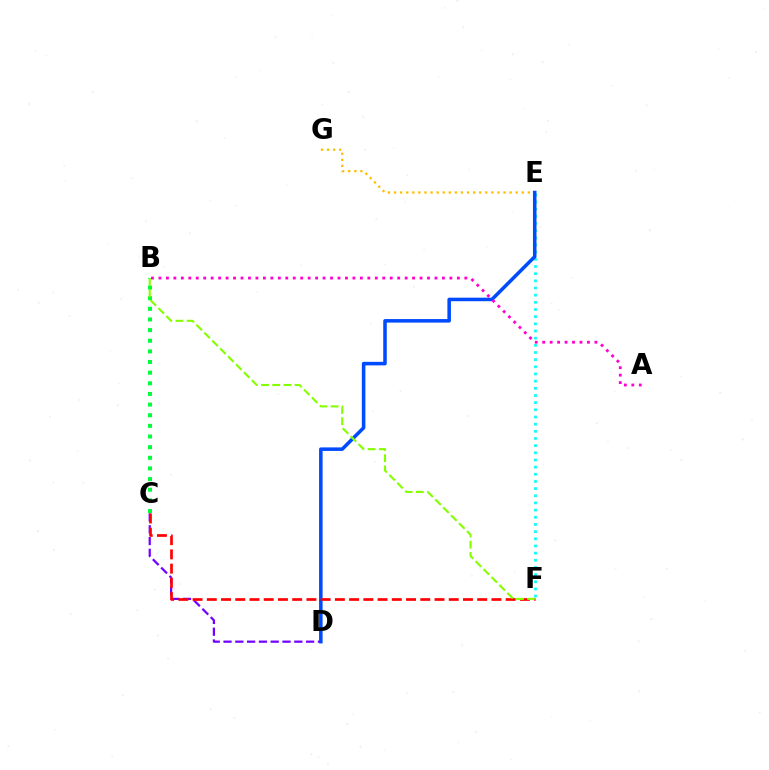{('E', 'G'): [{'color': '#ffbd00', 'line_style': 'dotted', 'thickness': 1.65}], ('C', 'D'): [{'color': '#7200ff', 'line_style': 'dashed', 'thickness': 1.6}], ('E', 'F'): [{'color': '#00fff6', 'line_style': 'dotted', 'thickness': 1.95}], ('B', 'C'): [{'color': '#00ff39', 'line_style': 'dotted', 'thickness': 2.89}], ('D', 'E'): [{'color': '#004bff', 'line_style': 'solid', 'thickness': 2.54}], ('A', 'B'): [{'color': '#ff00cf', 'line_style': 'dotted', 'thickness': 2.03}], ('C', 'F'): [{'color': '#ff0000', 'line_style': 'dashed', 'thickness': 1.93}], ('B', 'F'): [{'color': '#84ff00', 'line_style': 'dashed', 'thickness': 1.52}]}